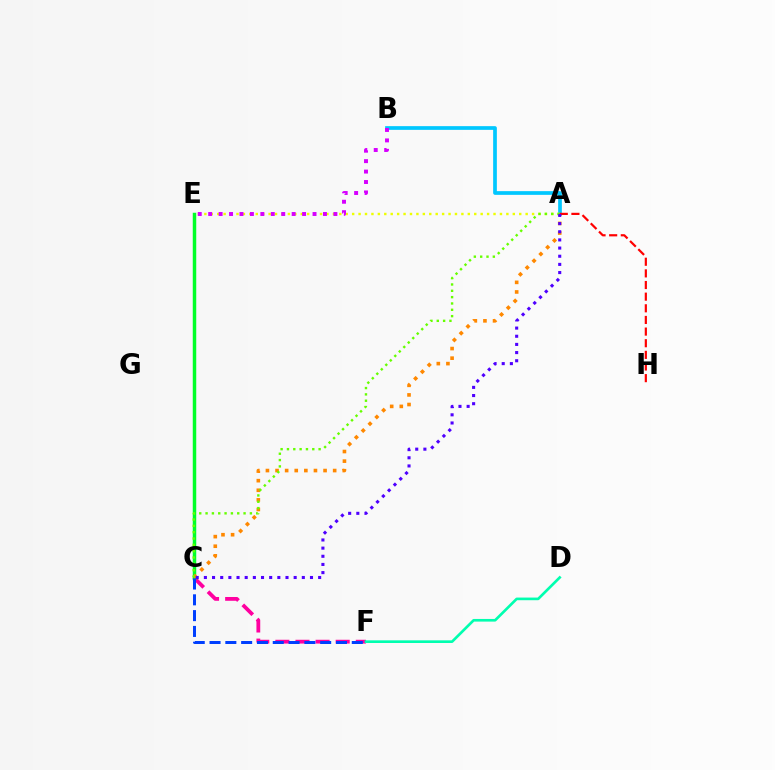{('A', 'B'): [{'color': '#00c7ff', 'line_style': 'solid', 'thickness': 2.67}], ('C', 'F'): [{'color': '#ff00a0', 'line_style': 'dashed', 'thickness': 2.73}, {'color': '#003fff', 'line_style': 'dashed', 'thickness': 2.15}], ('C', 'E'): [{'color': '#00ff27', 'line_style': 'solid', 'thickness': 2.5}], ('A', 'C'): [{'color': '#ff8800', 'line_style': 'dotted', 'thickness': 2.61}, {'color': '#66ff00', 'line_style': 'dotted', 'thickness': 1.72}, {'color': '#4f00ff', 'line_style': 'dotted', 'thickness': 2.22}], ('D', 'F'): [{'color': '#00ffaf', 'line_style': 'solid', 'thickness': 1.91}], ('A', 'E'): [{'color': '#eeff00', 'line_style': 'dotted', 'thickness': 1.75}], ('A', 'H'): [{'color': '#ff0000', 'line_style': 'dashed', 'thickness': 1.58}], ('B', 'E'): [{'color': '#d600ff', 'line_style': 'dotted', 'thickness': 2.83}]}